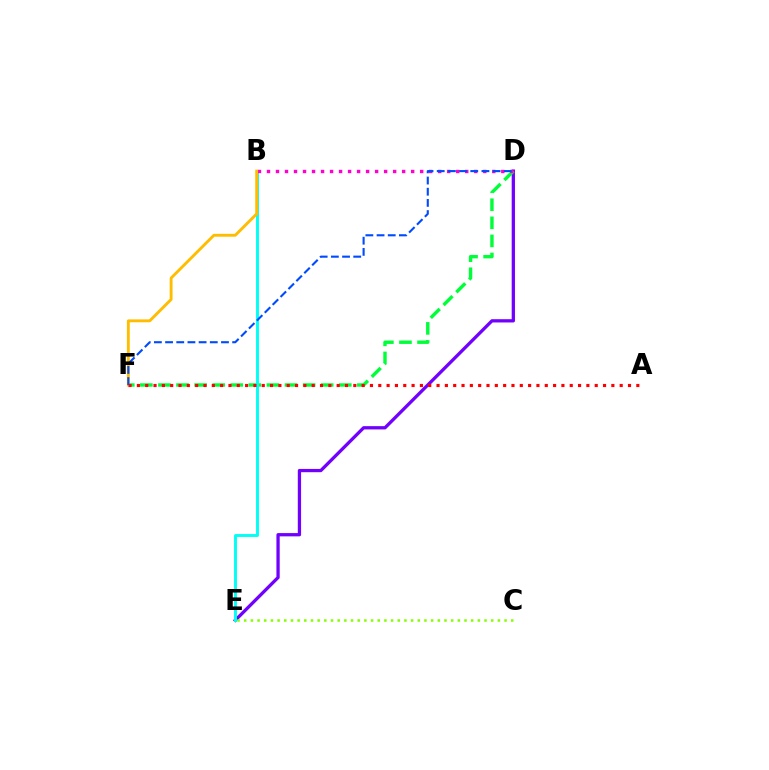{('D', 'E'): [{'color': '#7200ff', 'line_style': 'solid', 'thickness': 2.36}], ('D', 'F'): [{'color': '#00ff39', 'line_style': 'dashed', 'thickness': 2.46}, {'color': '#004bff', 'line_style': 'dashed', 'thickness': 1.52}], ('B', 'E'): [{'color': '#00fff6', 'line_style': 'solid', 'thickness': 2.1}], ('B', 'D'): [{'color': '#ff00cf', 'line_style': 'dotted', 'thickness': 2.45}], ('B', 'F'): [{'color': '#ffbd00', 'line_style': 'solid', 'thickness': 2.07}], ('A', 'F'): [{'color': '#ff0000', 'line_style': 'dotted', 'thickness': 2.26}], ('C', 'E'): [{'color': '#84ff00', 'line_style': 'dotted', 'thickness': 1.81}]}